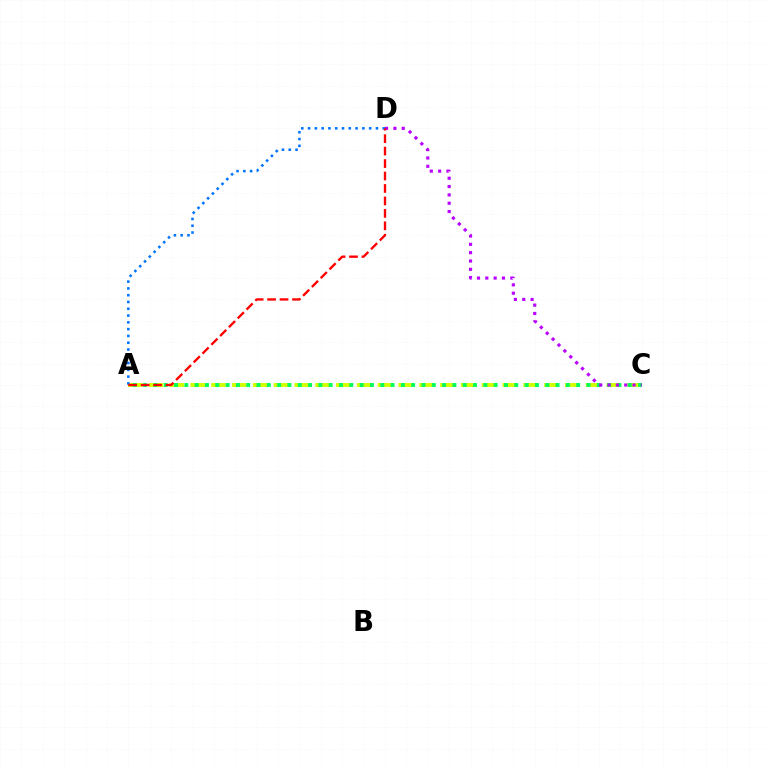{('A', 'C'): [{'color': '#d1ff00', 'line_style': 'dashed', 'thickness': 2.83}, {'color': '#00ff5c', 'line_style': 'dotted', 'thickness': 2.8}], ('A', 'D'): [{'color': '#0074ff', 'line_style': 'dotted', 'thickness': 1.84}, {'color': '#ff0000', 'line_style': 'dashed', 'thickness': 1.69}], ('C', 'D'): [{'color': '#b900ff', 'line_style': 'dotted', 'thickness': 2.26}]}